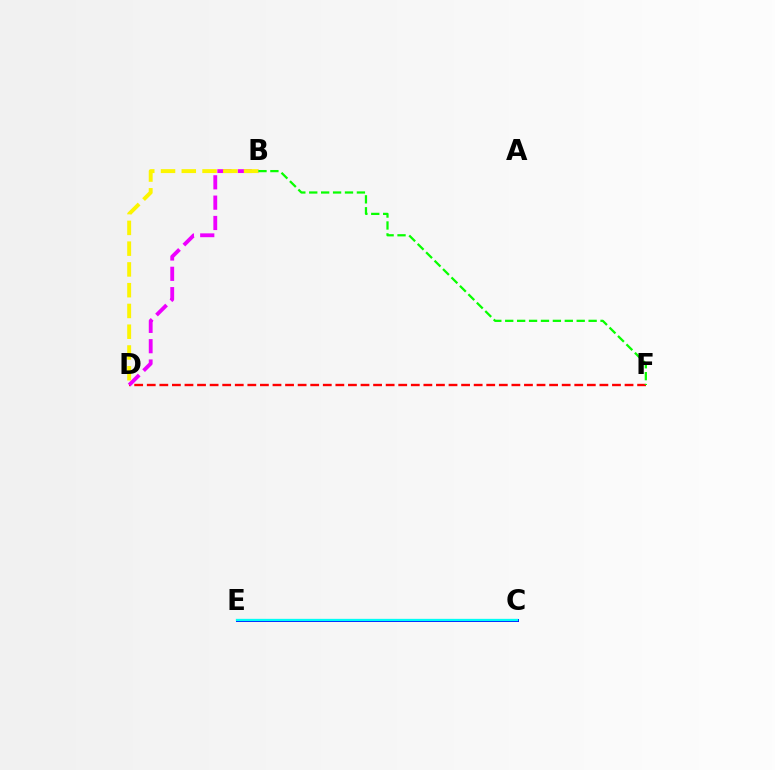{('D', 'F'): [{'color': '#ff0000', 'line_style': 'dashed', 'thickness': 1.71}], ('B', 'D'): [{'color': '#ee00ff', 'line_style': 'dashed', 'thickness': 2.76}, {'color': '#fcf500', 'line_style': 'dashed', 'thickness': 2.82}], ('C', 'E'): [{'color': '#0010ff', 'line_style': 'solid', 'thickness': 2.14}, {'color': '#00fff6', 'line_style': 'solid', 'thickness': 1.67}], ('B', 'F'): [{'color': '#08ff00', 'line_style': 'dashed', 'thickness': 1.62}]}